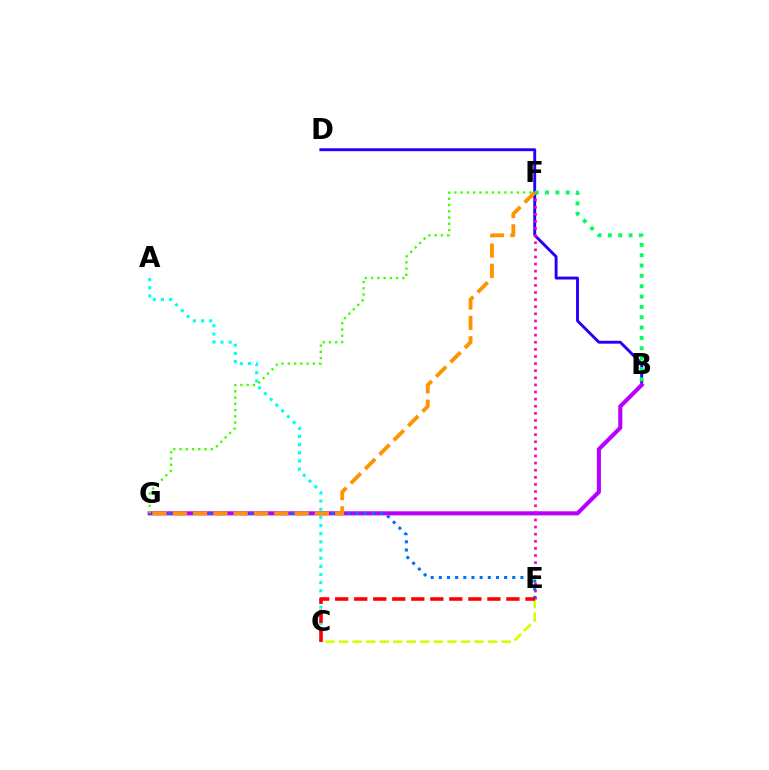{('B', 'D'): [{'color': '#2500ff', 'line_style': 'solid', 'thickness': 2.08}], ('A', 'C'): [{'color': '#00fff6', 'line_style': 'dotted', 'thickness': 2.22}], ('B', 'F'): [{'color': '#00ff5c', 'line_style': 'dotted', 'thickness': 2.81}], ('C', 'E'): [{'color': '#d1ff00', 'line_style': 'dashed', 'thickness': 1.84}, {'color': '#ff0000', 'line_style': 'dashed', 'thickness': 2.58}], ('E', 'F'): [{'color': '#ff00ac', 'line_style': 'dotted', 'thickness': 1.93}], ('B', 'G'): [{'color': '#b900ff', 'line_style': 'solid', 'thickness': 2.95}], ('E', 'G'): [{'color': '#0074ff', 'line_style': 'dotted', 'thickness': 2.22}], ('F', 'G'): [{'color': '#ff9400', 'line_style': 'dashed', 'thickness': 2.76}, {'color': '#3dff00', 'line_style': 'dotted', 'thickness': 1.7}]}